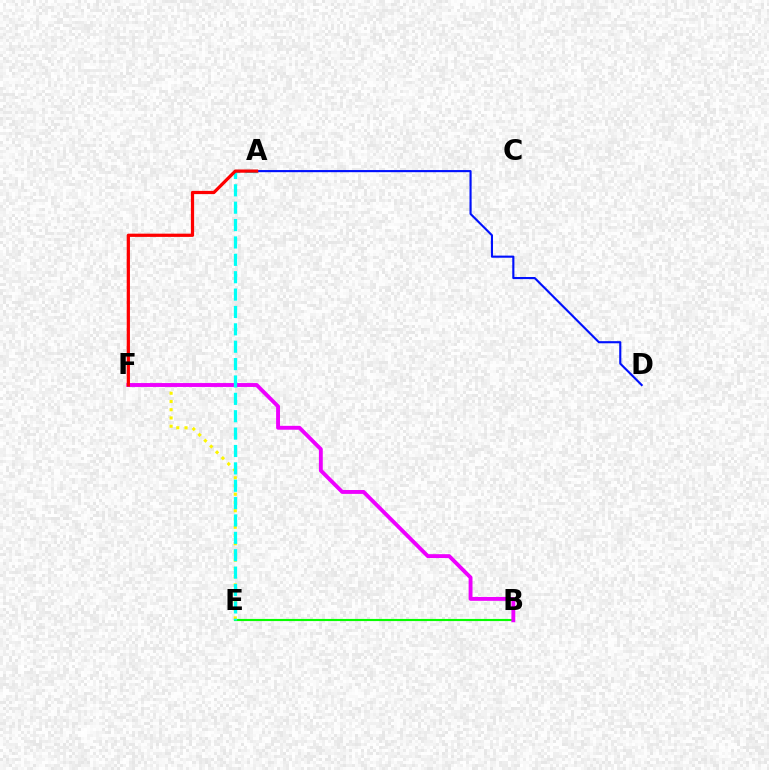{('E', 'F'): [{'color': '#fcf500', 'line_style': 'dotted', 'thickness': 2.24}], ('B', 'E'): [{'color': '#08ff00', 'line_style': 'solid', 'thickness': 1.54}], ('A', 'D'): [{'color': '#0010ff', 'line_style': 'solid', 'thickness': 1.53}], ('B', 'F'): [{'color': '#ee00ff', 'line_style': 'solid', 'thickness': 2.79}], ('A', 'E'): [{'color': '#00fff6', 'line_style': 'dashed', 'thickness': 2.36}], ('A', 'F'): [{'color': '#ff0000', 'line_style': 'solid', 'thickness': 2.32}]}